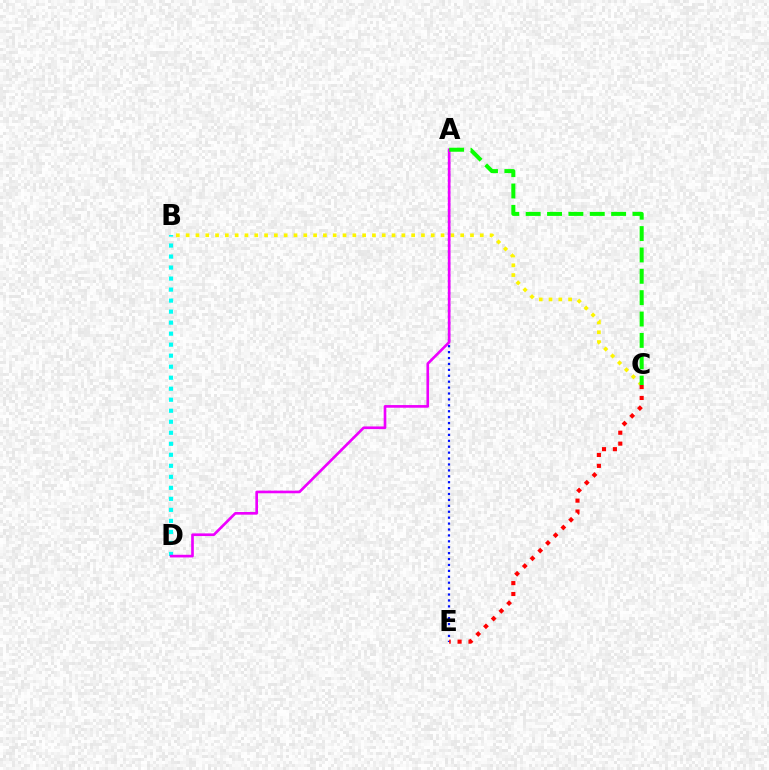{('B', 'D'): [{'color': '#00fff6', 'line_style': 'dotted', 'thickness': 2.99}], ('B', 'C'): [{'color': '#fcf500', 'line_style': 'dotted', 'thickness': 2.66}], ('A', 'E'): [{'color': '#0010ff', 'line_style': 'dotted', 'thickness': 1.61}], ('C', 'E'): [{'color': '#ff0000', 'line_style': 'dotted', 'thickness': 2.96}], ('A', 'D'): [{'color': '#ee00ff', 'line_style': 'solid', 'thickness': 1.91}], ('A', 'C'): [{'color': '#08ff00', 'line_style': 'dashed', 'thickness': 2.9}]}